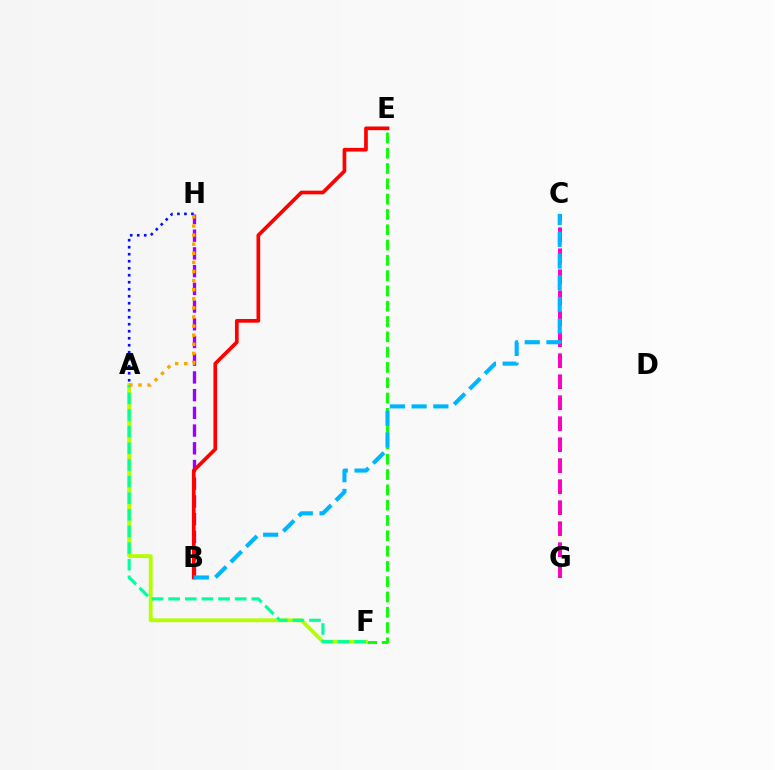{('E', 'F'): [{'color': '#08ff00', 'line_style': 'dashed', 'thickness': 2.08}], ('A', 'H'): [{'color': '#0010ff', 'line_style': 'dotted', 'thickness': 1.9}, {'color': '#ffa500', 'line_style': 'dotted', 'thickness': 2.47}], ('A', 'F'): [{'color': '#b3ff00', 'line_style': 'solid', 'thickness': 2.76}, {'color': '#00ff9d', 'line_style': 'dashed', 'thickness': 2.26}], ('B', 'H'): [{'color': '#9b00ff', 'line_style': 'dashed', 'thickness': 2.41}], ('C', 'G'): [{'color': '#ff00bd', 'line_style': 'dashed', 'thickness': 2.85}], ('B', 'E'): [{'color': '#ff0000', 'line_style': 'solid', 'thickness': 2.65}], ('B', 'C'): [{'color': '#00b5ff', 'line_style': 'dashed', 'thickness': 2.95}]}